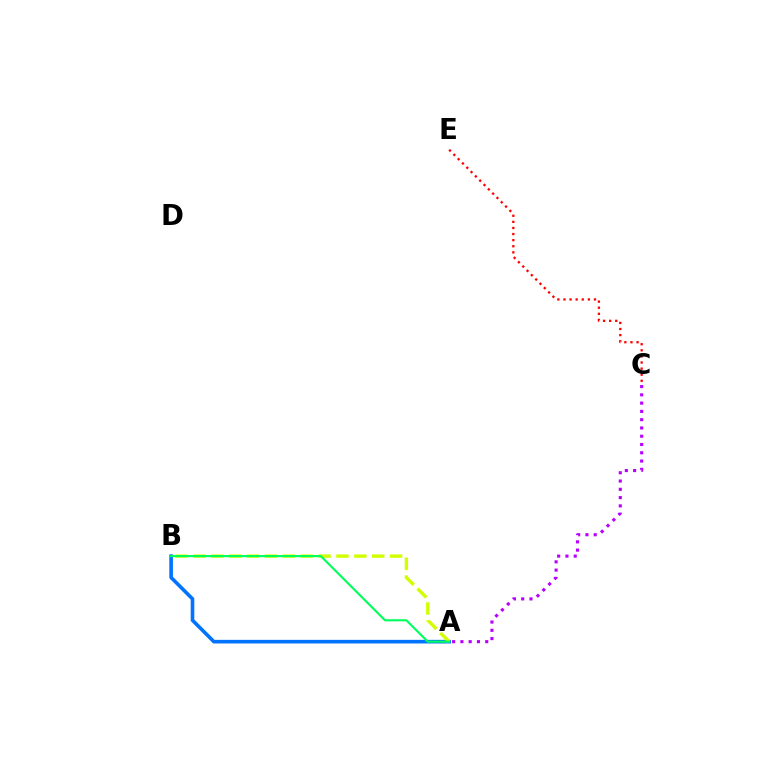{('A', 'B'): [{'color': '#0074ff', 'line_style': 'solid', 'thickness': 2.6}, {'color': '#d1ff00', 'line_style': 'dashed', 'thickness': 2.43}, {'color': '#00ff5c', 'line_style': 'solid', 'thickness': 1.52}], ('A', 'C'): [{'color': '#b900ff', 'line_style': 'dotted', 'thickness': 2.25}], ('C', 'E'): [{'color': '#ff0000', 'line_style': 'dotted', 'thickness': 1.66}]}